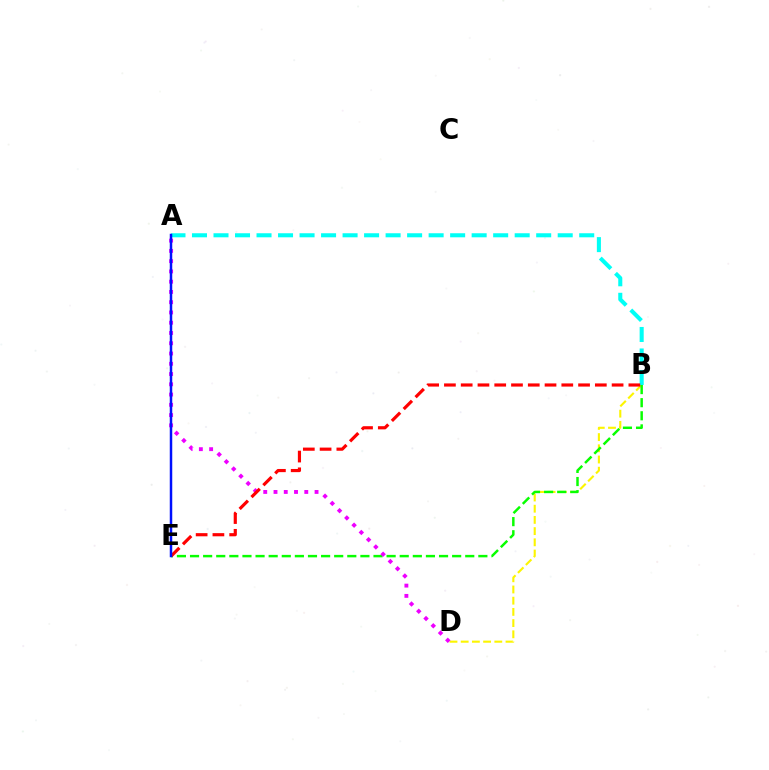{('B', 'D'): [{'color': '#fcf500', 'line_style': 'dashed', 'thickness': 1.52}], ('A', 'B'): [{'color': '#00fff6', 'line_style': 'dashed', 'thickness': 2.92}], ('B', 'E'): [{'color': '#08ff00', 'line_style': 'dashed', 'thickness': 1.78}, {'color': '#ff0000', 'line_style': 'dashed', 'thickness': 2.28}], ('A', 'D'): [{'color': '#ee00ff', 'line_style': 'dotted', 'thickness': 2.79}], ('A', 'E'): [{'color': '#0010ff', 'line_style': 'solid', 'thickness': 1.79}]}